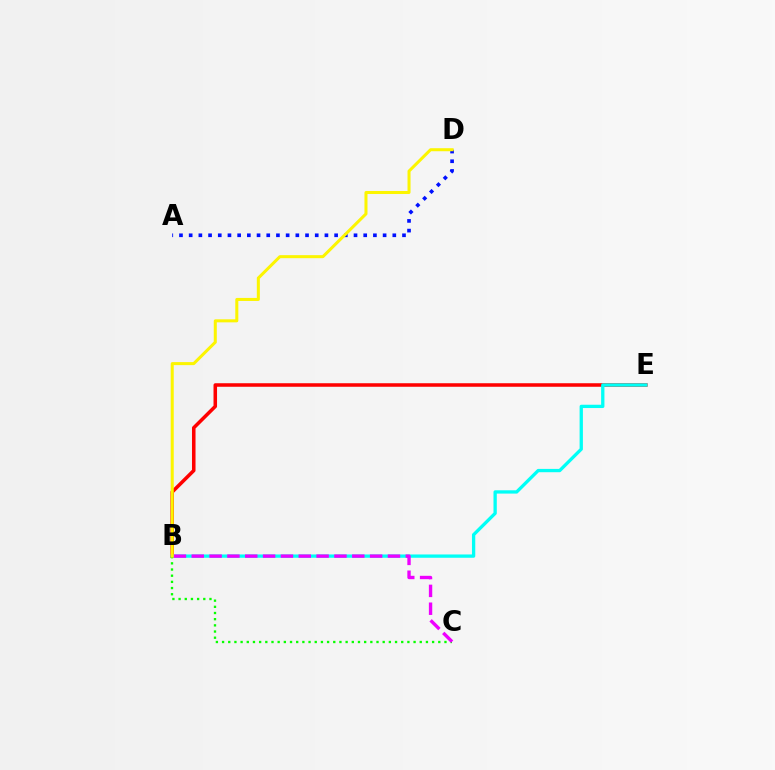{('A', 'D'): [{'color': '#0010ff', 'line_style': 'dotted', 'thickness': 2.63}], ('B', 'E'): [{'color': '#ff0000', 'line_style': 'solid', 'thickness': 2.54}, {'color': '#00fff6', 'line_style': 'solid', 'thickness': 2.38}], ('B', 'C'): [{'color': '#08ff00', 'line_style': 'dotted', 'thickness': 1.68}, {'color': '#ee00ff', 'line_style': 'dashed', 'thickness': 2.42}], ('B', 'D'): [{'color': '#fcf500', 'line_style': 'solid', 'thickness': 2.18}]}